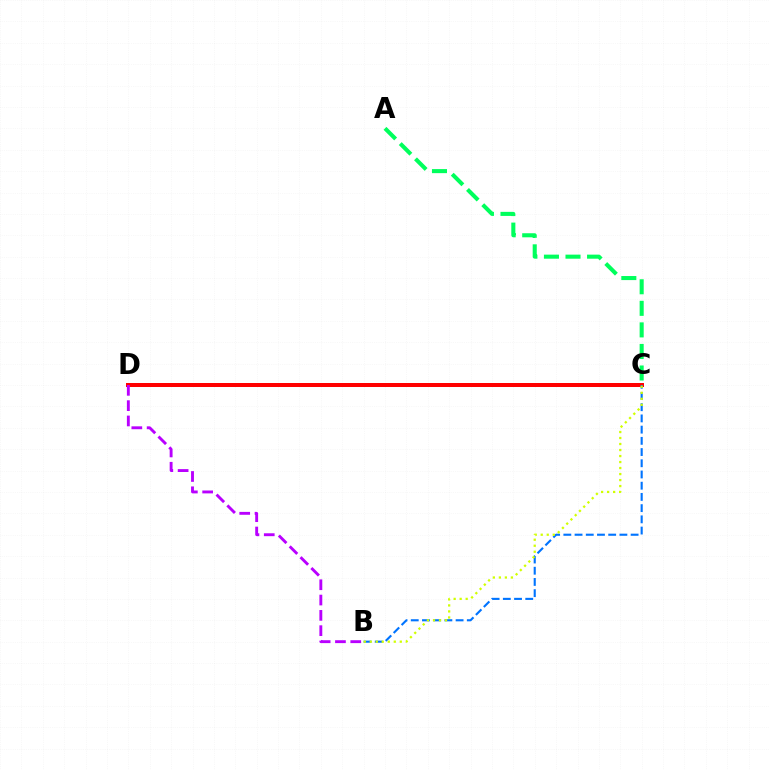{('C', 'D'): [{'color': '#ff0000', 'line_style': 'solid', 'thickness': 2.87}], ('B', 'C'): [{'color': '#0074ff', 'line_style': 'dashed', 'thickness': 1.52}, {'color': '#d1ff00', 'line_style': 'dotted', 'thickness': 1.63}], ('B', 'D'): [{'color': '#b900ff', 'line_style': 'dashed', 'thickness': 2.08}], ('A', 'C'): [{'color': '#00ff5c', 'line_style': 'dashed', 'thickness': 2.93}]}